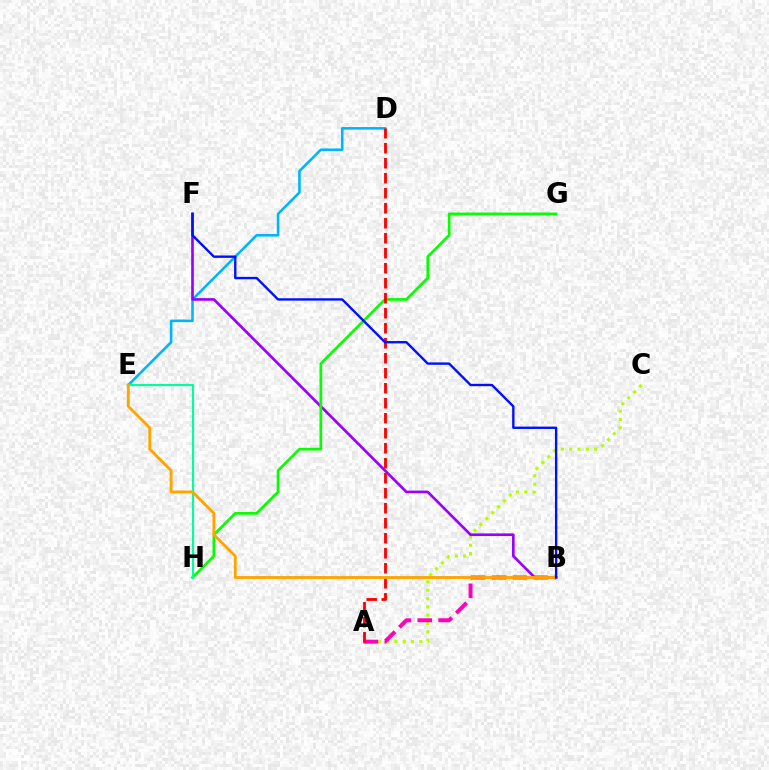{('D', 'E'): [{'color': '#00b5ff', 'line_style': 'solid', 'thickness': 1.86}], ('A', 'C'): [{'color': '#b3ff00', 'line_style': 'dotted', 'thickness': 2.27}], ('B', 'F'): [{'color': '#9b00ff', 'line_style': 'solid', 'thickness': 1.91}, {'color': '#0010ff', 'line_style': 'solid', 'thickness': 1.71}], ('A', 'B'): [{'color': '#ff00bd', 'line_style': 'dashed', 'thickness': 2.84}], ('G', 'H'): [{'color': '#08ff00', 'line_style': 'solid', 'thickness': 1.95}], ('A', 'D'): [{'color': '#ff0000', 'line_style': 'dashed', 'thickness': 2.04}], ('E', 'H'): [{'color': '#00ff9d', 'line_style': 'solid', 'thickness': 1.55}], ('B', 'E'): [{'color': '#ffa500', 'line_style': 'solid', 'thickness': 2.05}]}